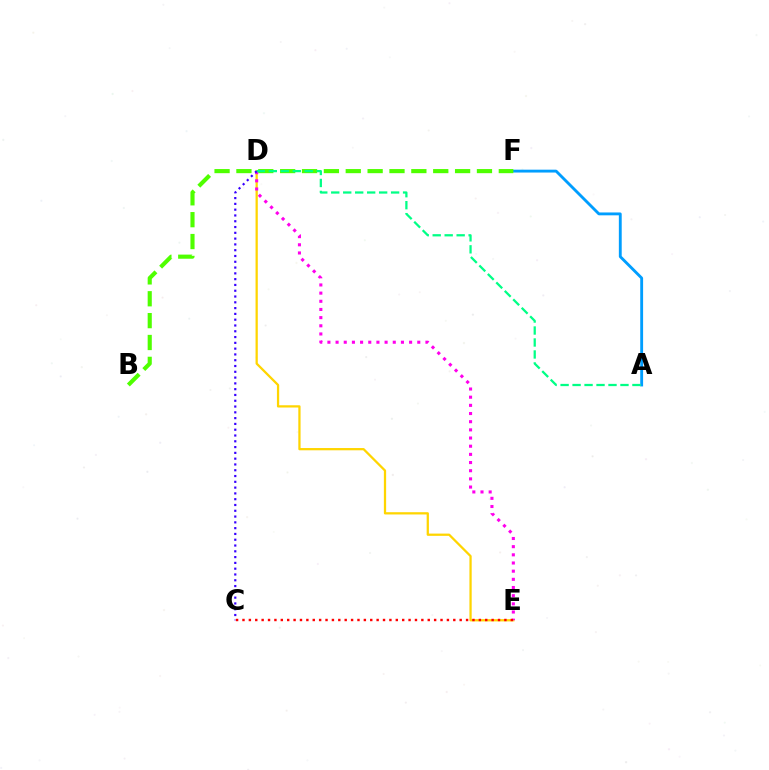{('A', 'F'): [{'color': '#009eff', 'line_style': 'solid', 'thickness': 2.06}], ('B', 'F'): [{'color': '#4fff00', 'line_style': 'dashed', 'thickness': 2.97}], ('D', 'E'): [{'color': '#ffd500', 'line_style': 'solid', 'thickness': 1.63}, {'color': '#ff00ed', 'line_style': 'dotted', 'thickness': 2.22}], ('A', 'D'): [{'color': '#00ff86', 'line_style': 'dashed', 'thickness': 1.63}], ('C', 'D'): [{'color': '#3700ff', 'line_style': 'dotted', 'thickness': 1.57}], ('C', 'E'): [{'color': '#ff0000', 'line_style': 'dotted', 'thickness': 1.74}]}